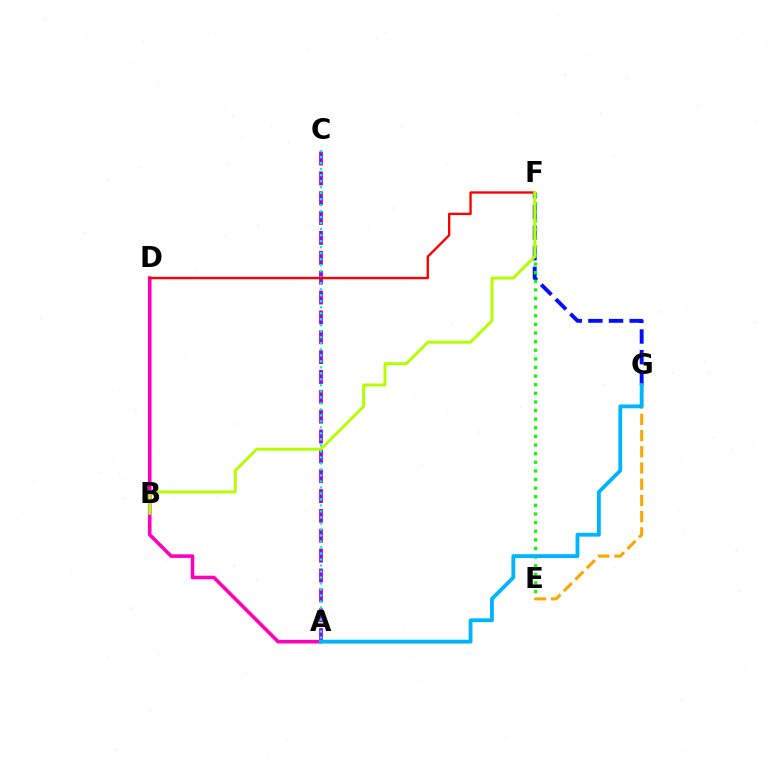{('F', 'G'): [{'color': '#0010ff', 'line_style': 'dashed', 'thickness': 2.81}], ('A', 'C'): [{'color': '#9b00ff', 'line_style': 'dashed', 'thickness': 2.7}, {'color': '#00ff9d', 'line_style': 'dotted', 'thickness': 1.63}], ('A', 'D'): [{'color': '#ff00bd', 'line_style': 'solid', 'thickness': 2.59}], ('E', 'F'): [{'color': '#08ff00', 'line_style': 'dotted', 'thickness': 2.34}], ('E', 'G'): [{'color': '#ffa500', 'line_style': 'dashed', 'thickness': 2.2}], ('D', 'F'): [{'color': '#ff0000', 'line_style': 'solid', 'thickness': 1.69}], ('B', 'F'): [{'color': '#b3ff00', 'line_style': 'solid', 'thickness': 2.1}], ('A', 'G'): [{'color': '#00b5ff', 'line_style': 'solid', 'thickness': 2.75}]}